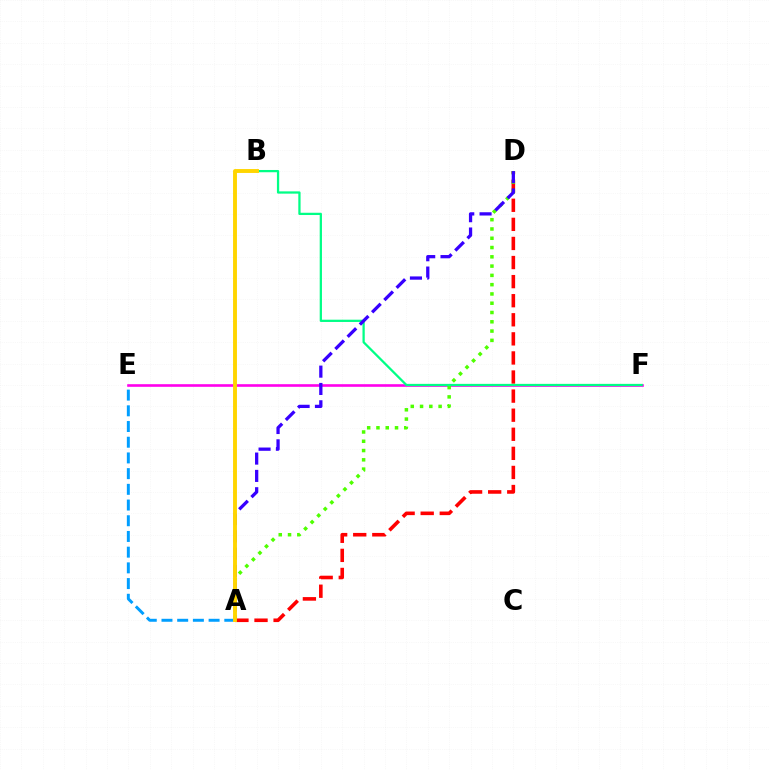{('A', 'D'): [{'color': '#ff0000', 'line_style': 'dashed', 'thickness': 2.59}, {'color': '#4fff00', 'line_style': 'dotted', 'thickness': 2.52}, {'color': '#3700ff', 'line_style': 'dashed', 'thickness': 2.35}], ('E', 'F'): [{'color': '#ff00ed', 'line_style': 'solid', 'thickness': 1.89}], ('B', 'F'): [{'color': '#00ff86', 'line_style': 'solid', 'thickness': 1.63}], ('A', 'E'): [{'color': '#009eff', 'line_style': 'dashed', 'thickness': 2.13}], ('A', 'B'): [{'color': '#ffd500', 'line_style': 'solid', 'thickness': 2.81}]}